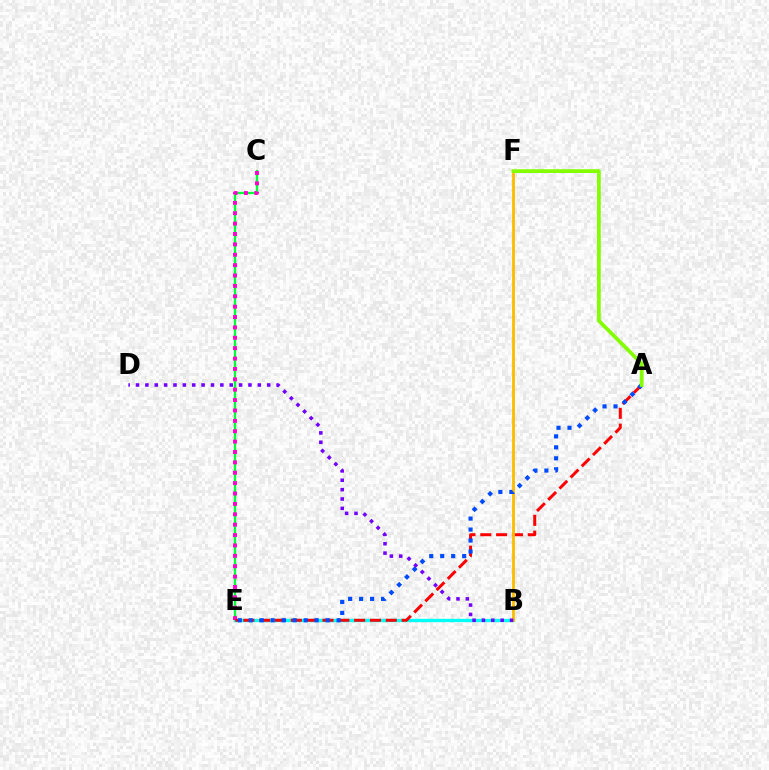{('C', 'E'): [{'color': '#00ff39', 'line_style': 'solid', 'thickness': 1.66}, {'color': '#ff00cf', 'line_style': 'dotted', 'thickness': 2.82}], ('B', 'E'): [{'color': '#00fff6', 'line_style': 'solid', 'thickness': 2.4}], ('A', 'E'): [{'color': '#ff0000', 'line_style': 'dashed', 'thickness': 2.15}, {'color': '#004bff', 'line_style': 'dotted', 'thickness': 2.98}], ('B', 'F'): [{'color': '#ffbd00', 'line_style': 'solid', 'thickness': 2.03}], ('B', 'D'): [{'color': '#7200ff', 'line_style': 'dotted', 'thickness': 2.55}], ('A', 'F'): [{'color': '#84ff00', 'line_style': 'solid', 'thickness': 2.7}]}